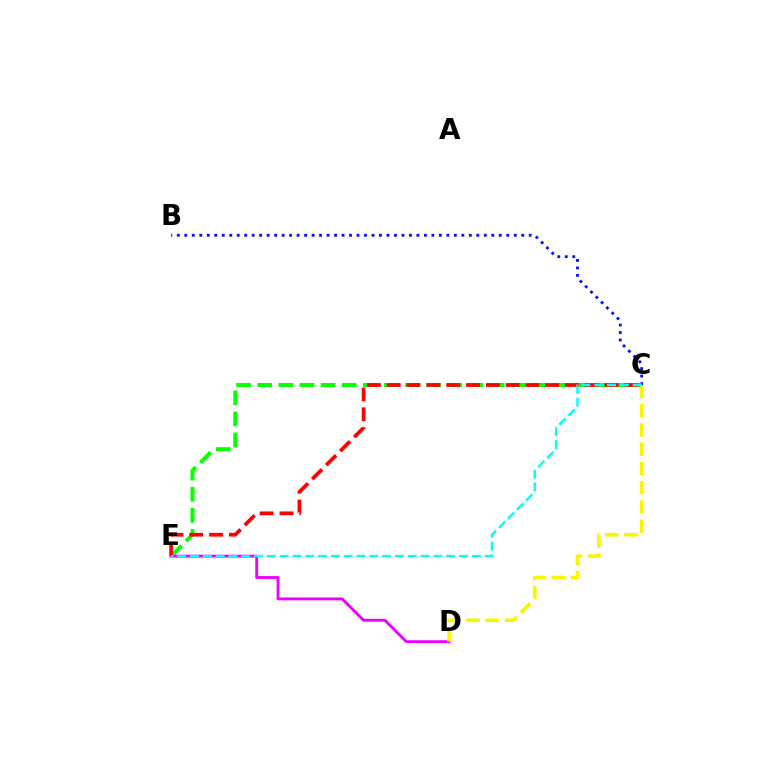{('B', 'C'): [{'color': '#0010ff', 'line_style': 'dotted', 'thickness': 2.03}], ('C', 'E'): [{'color': '#08ff00', 'line_style': 'dashed', 'thickness': 2.87}, {'color': '#ff0000', 'line_style': 'dashed', 'thickness': 2.69}, {'color': '#00fff6', 'line_style': 'dashed', 'thickness': 1.74}], ('D', 'E'): [{'color': '#ee00ff', 'line_style': 'solid', 'thickness': 2.07}], ('C', 'D'): [{'color': '#fcf500', 'line_style': 'dashed', 'thickness': 2.61}]}